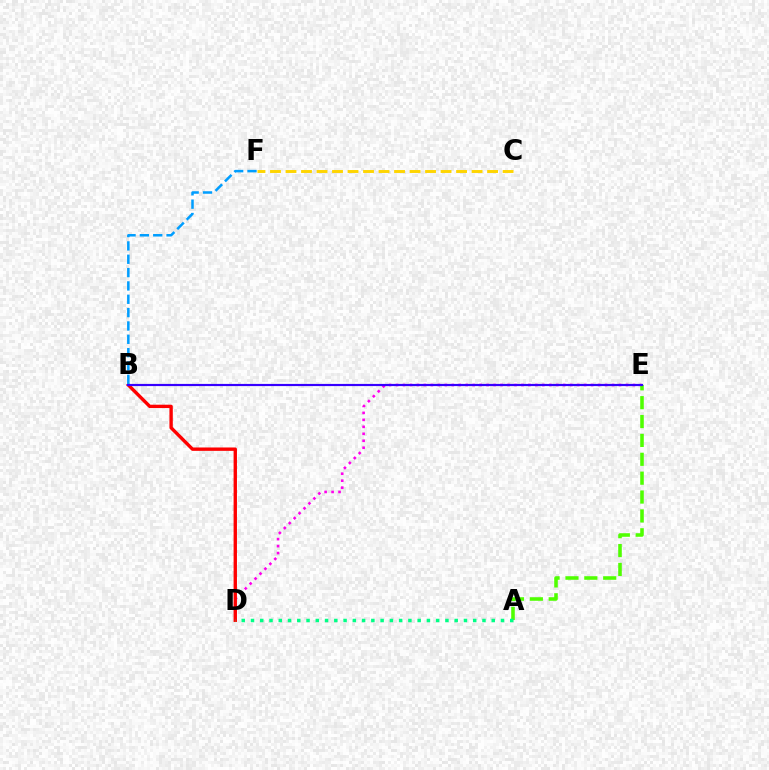{('D', 'E'): [{'color': '#ff00ed', 'line_style': 'dotted', 'thickness': 1.89}], ('C', 'F'): [{'color': '#ffd500', 'line_style': 'dashed', 'thickness': 2.11}], ('A', 'E'): [{'color': '#4fff00', 'line_style': 'dashed', 'thickness': 2.56}], ('B', 'D'): [{'color': '#ff0000', 'line_style': 'solid', 'thickness': 2.43}], ('B', 'E'): [{'color': '#3700ff', 'line_style': 'solid', 'thickness': 1.57}], ('A', 'D'): [{'color': '#00ff86', 'line_style': 'dotted', 'thickness': 2.52}], ('B', 'F'): [{'color': '#009eff', 'line_style': 'dashed', 'thickness': 1.81}]}